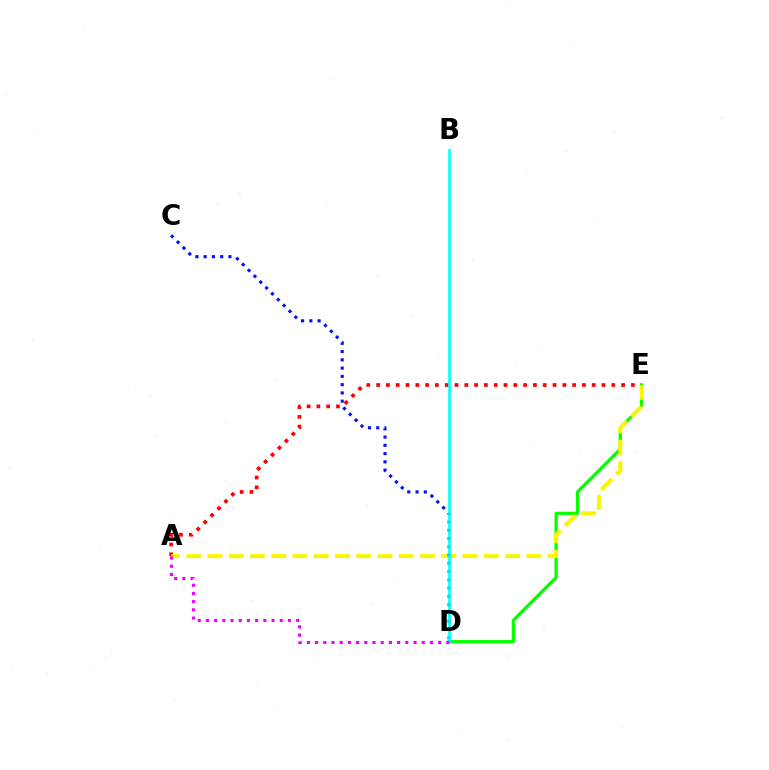{('A', 'E'): [{'color': '#ff0000', 'line_style': 'dotted', 'thickness': 2.66}, {'color': '#fcf500', 'line_style': 'dashed', 'thickness': 2.89}], ('D', 'E'): [{'color': '#08ff00', 'line_style': 'solid', 'thickness': 2.34}], ('C', 'D'): [{'color': '#0010ff', 'line_style': 'dotted', 'thickness': 2.25}], ('B', 'D'): [{'color': '#00fff6', 'line_style': 'solid', 'thickness': 1.9}], ('A', 'D'): [{'color': '#ee00ff', 'line_style': 'dotted', 'thickness': 2.23}]}